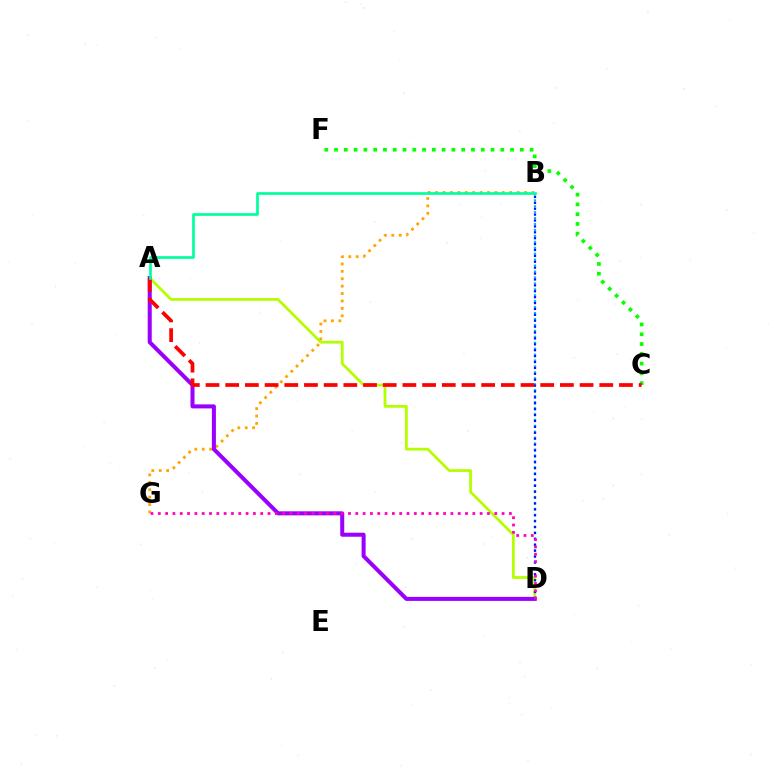{('B', 'D'): [{'color': '#00b5ff', 'line_style': 'dotted', 'thickness': 1.61}, {'color': '#0010ff', 'line_style': 'dotted', 'thickness': 1.6}], ('A', 'D'): [{'color': '#b3ff00', 'line_style': 'solid', 'thickness': 1.99}, {'color': '#9b00ff', 'line_style': 'solid', 'thickness': 2.9}], ('B', 'G'): [{'color': '#ffa500', 'line_style': 'dotted', 'thickness': 2.01}], ('C', 'F'): [{'color': '#08ff00', 'line_style': 'dotted', 'thickness': 2.66}], ('A', 'C'): [{'color': '#ff0000', 'line_style': 'dashed', 'thickness': 2.67}], ('D', 'G'): [{'color': '#ff00bd', 'line_style': 'dotted', 'thickness': 1.99}], ('A', 'B'): [{'color': '#00ff9d', 'line_style': 'solid', 'thickness': 1.93}]}